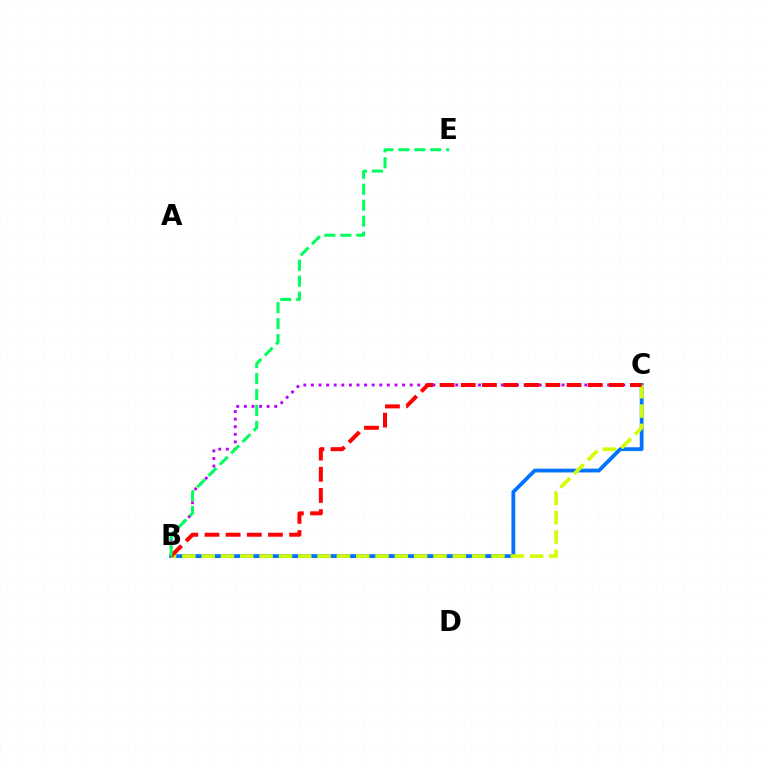{('B', 'C'): [{'color': '#0074ff', 'line_style': 'solid', 'thickness': 2.73}, {'color': '#d1ff00', 'line_style': 'dashed', 'thickness': 2.62}, {'color': '#b900ff', 'line_style': 'dotted', 'thickness': 2.06}, {'color': '#ff0000', 'line_style': 'dashed', 'thickness': 2.87}], ('B', 'E'): [{'color': '#00ff5c', 'line_style': 'dashed', 'thickness': 2.17}]}